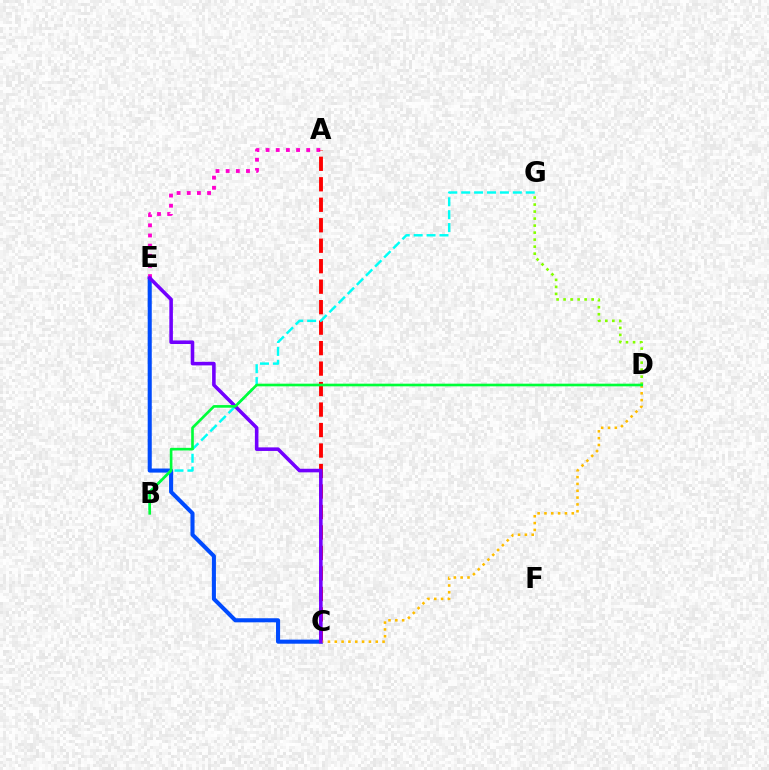{('C', 'E'): [{'color': '#004bff', 'line_style': 'solid', 'thickness': 2.93}, {'color': '#7200ff', 'line_style': 'solid', 'thickness': 2.57}], ('D', 'G'): [{'color': '#84ff00', 'line_style': 'dotted', 'thickness': 1.91}], ('A', 'E'): [{'color': '#ff00cf', 'line_style': 'dotted', 'thickness': 2.76}], ('A', 'C'): [{'color': '#ff0000', 'line_style': 'dashed', 'thickness': 2.78}], ('B', 'G'): [{'color': '#00fff6', 'line_style': 'dashed', 'thickness': 1.75}], ('C', 'D'): [{'color': '#ffbd00', 'line_style': 'dotted', 'thickness': 1.86}], ('B', 'D'): [{'color': '#00ff39', 'line_style': 'solid', 'thickness': 1.9}]}